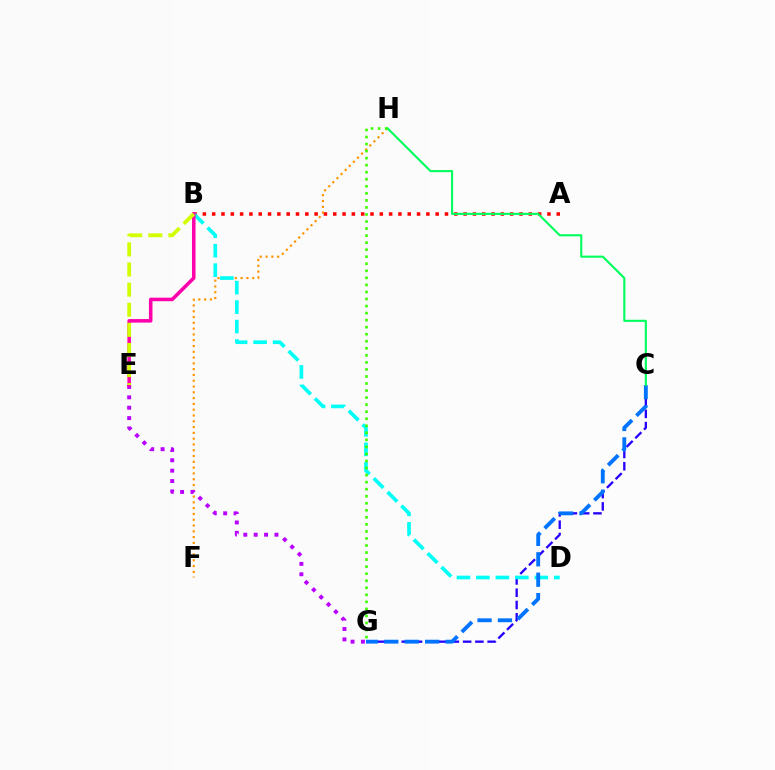{('C', 'G'): [{'color': '#2500ff', 'line_style': 'dashed', 'thickness': 1.67}, {'color': '#0074ff', 'line_style': 'dashed', 'thickness': 2.77}], ('A', 'B'): [{'color': '#ff0000', 'line_style': 'dotted', 'thickness': 2.53}], ('F', 'H'): [{'color': '#ff9400', 'line_style': 'dotted', 'thickness': 1.57}], ('B', 'D'): [{'color': '#00fff6', 'line_style': 'dashed', 'thickness': 2.65}], ('E', 'G'): [{'color': '#b900ff', 'line_style': 'dotted', 'thickness': 2.82}], ('B', 'E'): [{'color': '#ff00ac', 'line_style': 'solid', 'thickness': 2.55}, {'color': '#d1ff00', 'line_style': 'dashed', 'thickness': 2.73}], ('C', 'H'): [{'color': '#00ff5c', 'line_style': 'solid', 'thickness': 1.52}], ('G', 'H'): [{'color': '#3dff00', 'line_style': 'dotted', 'thickness': 1.91}]}